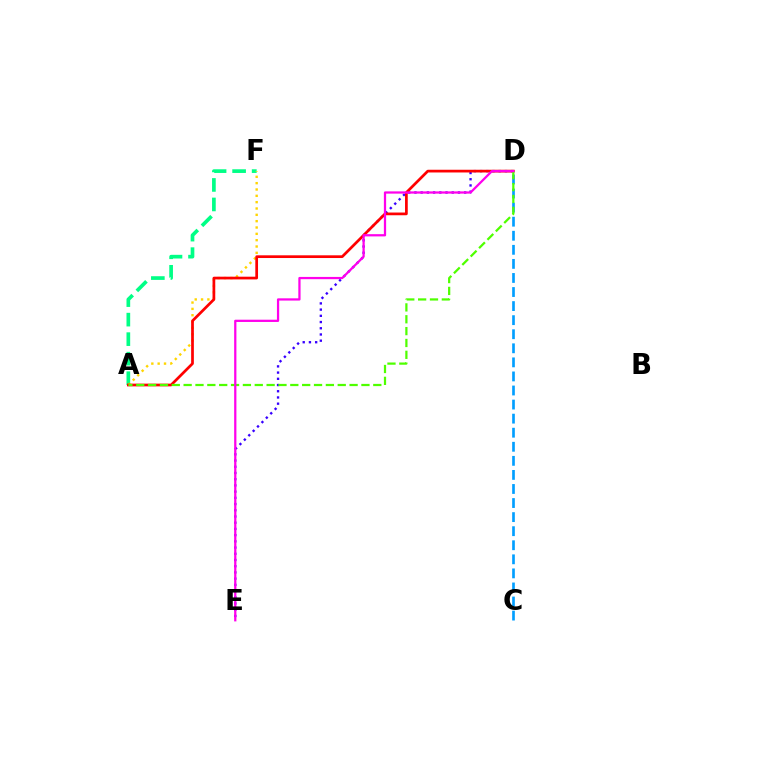{('A', 'F'): [{'color': '#00ff86', 'line_style': 'dashed', 'thickness': 2.65}, {'color': '#ffd500', 'line_style': 'dotted', 'thickness': 1.72}], ('D', 'E'): [{'color': '#3700ff', 'line_style': 'dotted', 'thickness': 1.69}, {'color': '#ff00ed', 'line_style': 'solid', 'thickness': 1.62}], ('A', 'D'): [{'color': '#ff0000', 'line_style': 'solid', 'thickness': 1.96}, {'color': '#4fff00', 'line_style': 'dashed', 'thickness': 1.61}], ('C', 'D'): [{'color': '#009eff', 'line_style': 'dashed', 'thickness': 1.91}]}